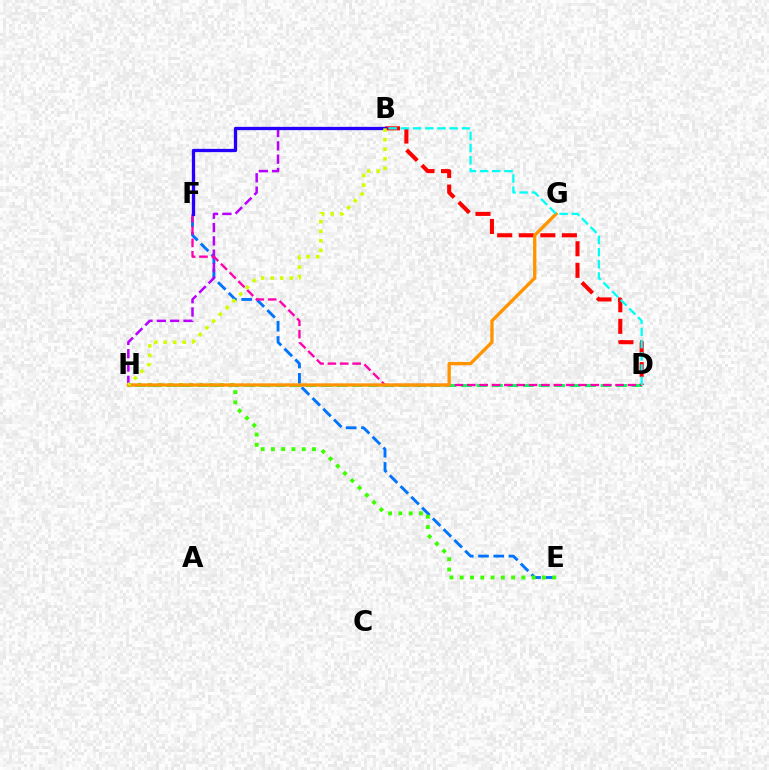{('D', 'H'): [{'color': '#00ff5c', 'line_style': 'dashed', 'thickness': 2.11}], ('E', 'F'): [{'color': '#0074ff', 'line_style': 'dashed', 'thickness': 2.07}], ('B', 'H'): [{'color': '#b900ff', 'line_style': 'dashed', 'thickness': 1.81}, {'color': '#d1ff00', 'line_style': 'dotted', 'thickness': 2.59}], ('D', 'F'): [{'color': '#ff00ac', 'line_style': 'dashed', 'thickness': 1.68}], ('E', 'H'): [{'color': '#3dff00', 'line_style': 'dotted', 'thickness': 2.79}], ('B', 'D'): [{'color': '#ff0000', 'line_style': 'dashed', 'thickness': 2.93}, {'color': '#00fff6', 'line_style': 'dashed', 'thickness': 1.66}], ('G', 'H'): [{'color': '#ff9400', 'line_style': 'solid', 'thickness': 2.39}], ('B', 'F'): [{'color': '#2500ff', 'line_style': 'solid', 'thickness': 2.36}]}